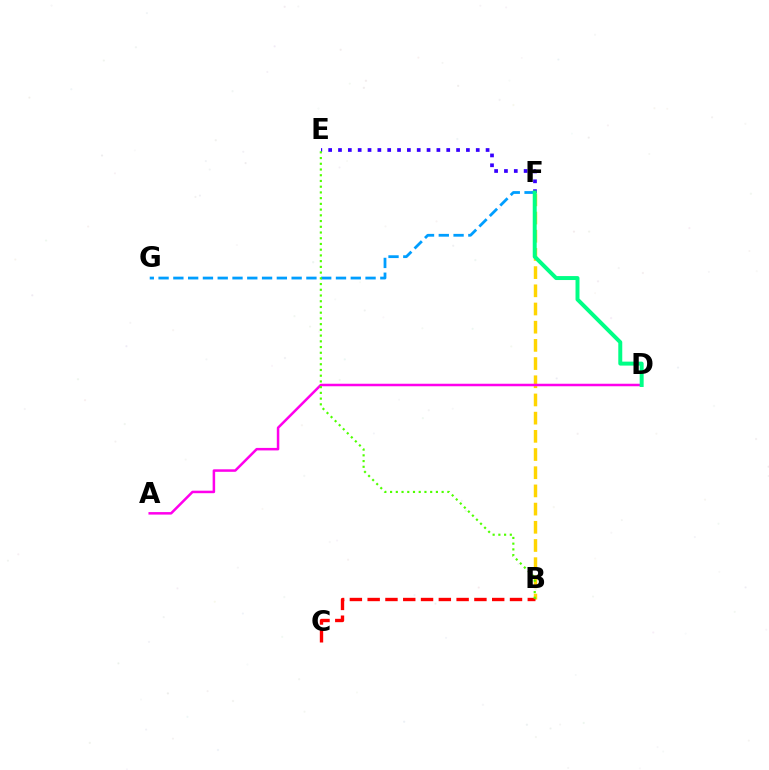{('E', 'F'): [{'color': '#3700ff', 'line_style': 'dotted', 'thickness': 2.67}], ('B', 'F'): [{'color': '#ffd500', 'line_style': 'dashed', 'thickness': 2.47}], ('A', 'D'): [{'color': '#ff00ed', 'line_style': 'solid', 'thickness': 1.81}], ('F', 'G'): [{'color': '#009eff', 'line_style': 'dashed', 'thickness': 2.01}], ('B', 'C'): [{'color': '#ff0000', 'line_style': 'dashed', 'thickness': 2.42}], ('D', 'F'): [{'color': '#00ff86', 'line_style': 'solid', 'thickness': 2.85}], ('B', 'E'): [{'color': '#4fff00', 'line_style': 'dotted', 'thickness': 1.56}]}